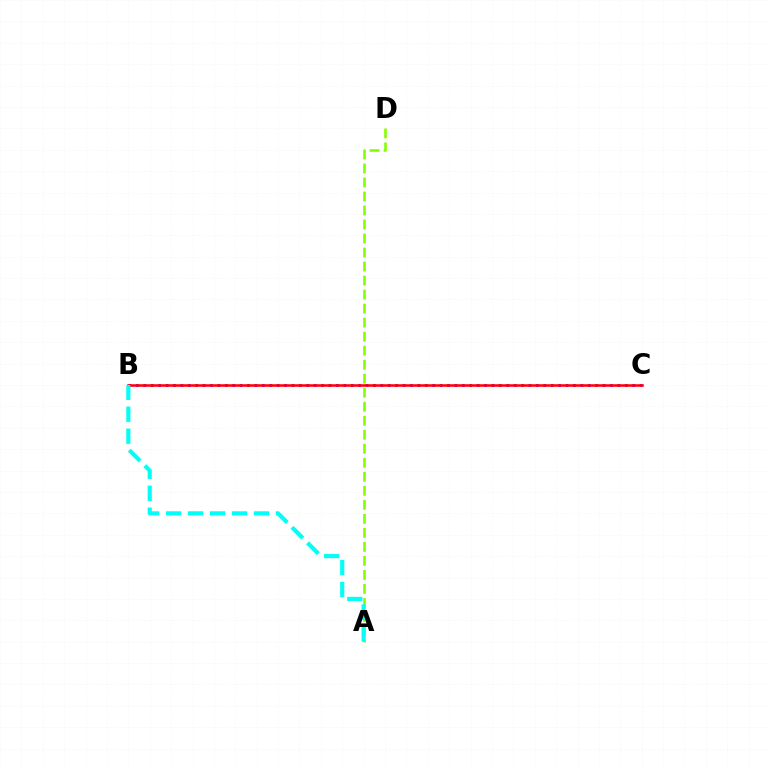{('A', 'D'): [{'color': '#84ff00', 'line_style': 'dashed', 'thickness': 1.9}], ('B', 'C'): [{'color': '#7200ff', 'line_style': 'dotted', 'thickness': 2.01}, {'color': '#ff0000', 'line_style': 'solid', 'thickness': 1.82}], ('A', 'B'): [{'color': '#00fff6', 'line_style': 'dashed', 'thickness': 2.98}]}